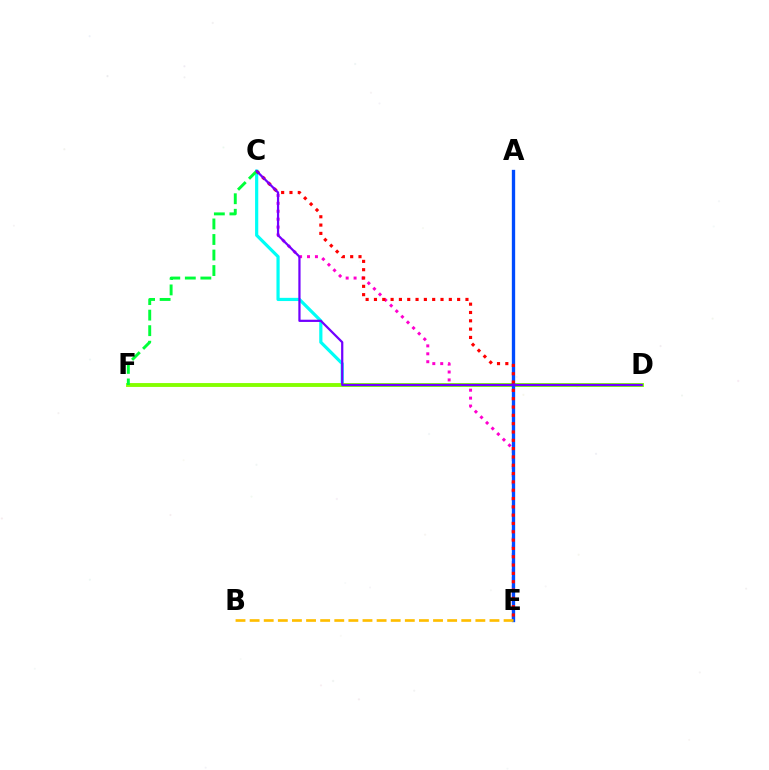{('C', 'E'): [{'color': '#ff00cf', 'line_style': 'dotted', 'thickness': 2.15}, {'color': '#ff0000', 'line_style': 'dotted', 'thickness': 2.26}], ('C', 'D'): [{'color': '#00fff6', 'line_style': 'solid', 'thickness': 2.3}, {'color': '#7200ff', 'line_style': 'solid', 'thickness': 1.6}], ('D', 'F'): [{'color': '#84ff00', 'line_style': 'solid', 'thickness': 2.79}], ('A', 'E'): [{'color': '#004bff', 'line_style': 'solid', 'thickness': 2.39}], ('C', 'F'): [{'color': '#00ff39', 'line_style': 'dashed', 'thickness': 2.11}], ('B', 'E'): [{'color': '#ffbd00', 'line_style': 'dashed', 'thickness': 1.92}]}